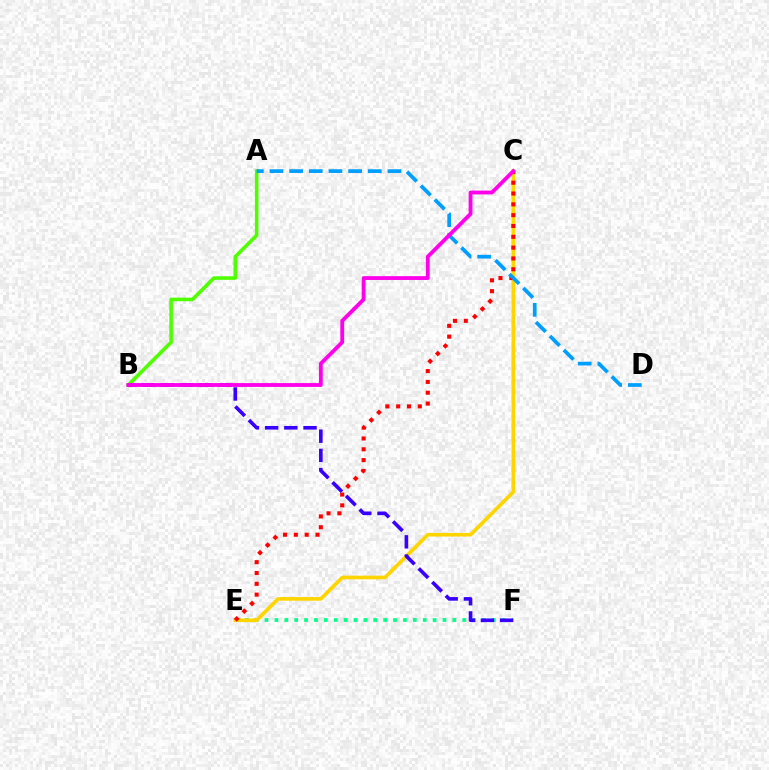{('A', 'B'): [{'color': '#4fff00', 'line_style': 'solid', 'thickness': 2.58}], ('E', 'F'): [{'color': '#00ff86', 'line_style': 'dotted', 'thickness': 2.69}], ('C', 'E'): [{'color': '#ffd500', 'line_style': 'solid', 'thickness': 2.63}, {'color': '#ff0000', 'line_style': 'dotted', 'thickness': 2.94}], ('A', 'D'): [{'color': '#009eff', 'line_style': 'dashed', 'thickness': 2.67}], ('B', 'F'): [{'color': '#3700ff', 'line_style': 'dashed', 'thickness': 2.61}], ('B', 'C'): [{'color': '#ff00ed', 'line_style': 'solid', 'thickness': 2.76}]}